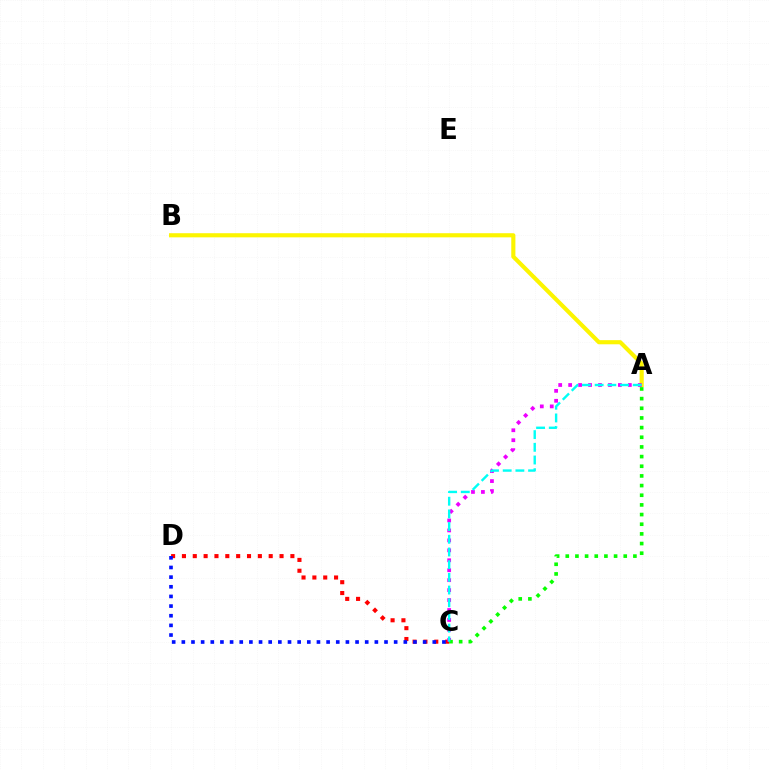{('C', 'D'): [{'color': '#ff0000', 'line_style': 'dotted', 'thickness': 2.95}, {'color': '#0010ff', 'line_style': 'dotted', 'thickness': 2.62}], ('A', 'B'): [{'color': '#fcf500', 'line_style': 'solid', 'thickness': 2.98}], ('A', 'C'): [{'color': '#ee00ff', 'line_style': 'dotted', 'thickness': 2.7}, {'color': '#08ff00', 'line_style': 'dotted', 'thickness': 2.63}, {'color': '#00fff6', 'line_style': 'dashed', 'thickness': 1.72}]}